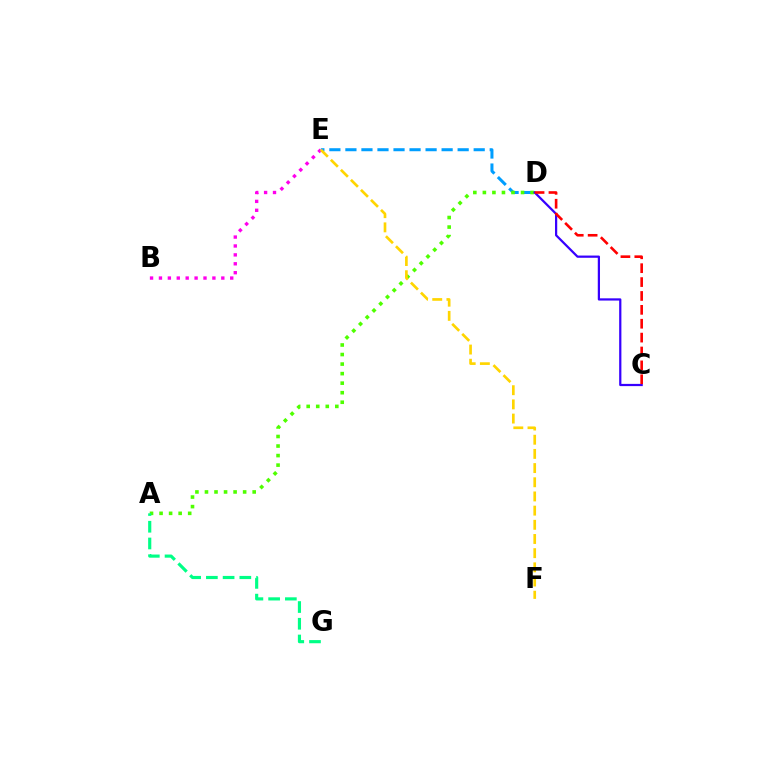{('D', 'E'): [{'color': '#009eff', 'line_style': 'dashed', 'thickness': 2.18}], ('A', 'D'): [{'color': '#4fff00', 'line_style': 'dotted', 'thickness': 2.59}], ('B', 'E'): [{'color': '#ff00ed', 'line_style': 'dotted', 'thickness': 2.42}], ('C', 'D'): [{'color': '#3700ff', 'line_style': 'solid', 'thickness': 1.6}, {'color': '#ff0000', 'line_style': 'dashed', 'thickness': 1.89}], ('A', 'G'): [{'color': '#00ff86', 'line_style': 'dashed', 'thickness': 2.27}], ('E', 'F'): [{'color': '#ffd500', 'line_style': 'dashed', 'thickness': 1.93}]}